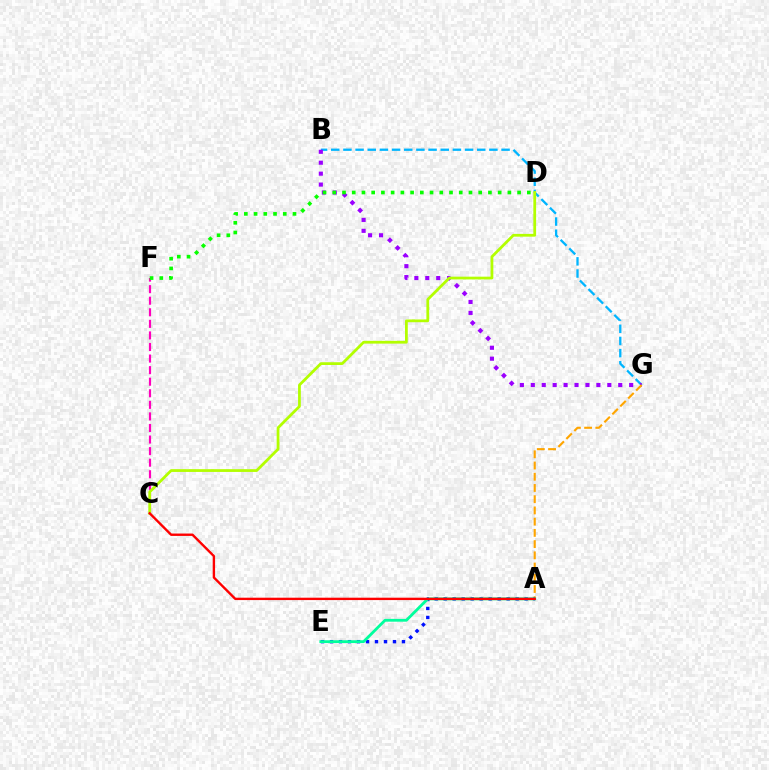{('B', 'G'): [{'color': '#00b5ff', 'line_style': 'dashed', 'thickness': 1.65}, {'color': '#9b00ff', 'line_style': 'dotted', 'thickness': 2.97}], ('C', 'F'): [{'color': '#ff00bd', 'line_style': 'dashed', 'thickness': 1.57}], ('A', 'G'): [{'color': '#ffa500', 'line_style': 'dashed', 'thickness': 1.53}], ('A', 'E'): [{'color': '#0010ff', 'line_style': 'dotted', 'thickness': 2.44}, {'color': '#00ff9d', 'line_style': 'solid', 'thickness': 2.03}], ('D', 'F'): [{'color': '#08ff00', 'line_style': 'dotted', 'thickness': 2.64}], ('C', 'D'): [{'color': '#b3ff00', 'line_style': 'solid', 'thickness': 1.99}], ('A', 'C'): [{'color': '#ff0000', 'line_style': 'solid', 'thickness': 1.71}]}